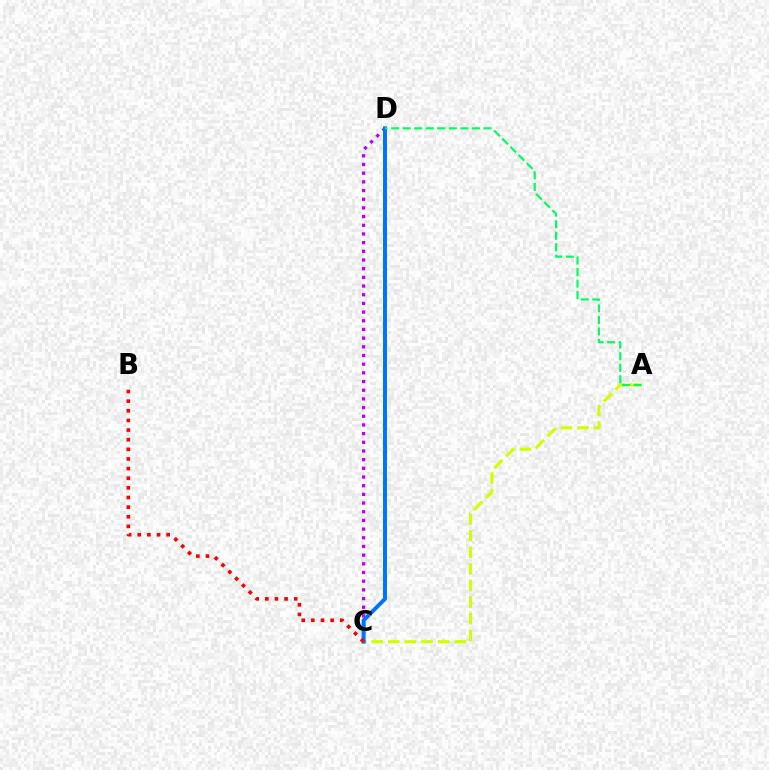{('A', 'C'): [{'color': '#d1ff00', 'line_style': 'dashed', 'thickness': 2.26}], ('C', 'D'): [{'color': '#b900ff', 'line_style': 'dotted', 'thickness': 2.36}, {'color': '#0074ff', 'line_style': 'solid', 'thickness': 2.86}], ('A', 'D'): [{'color': '#00ff5c', 'line_style': 'dashed', 'thickness': 1.57}], ('B', 'C'): [{'color': '#ff0000', 'line_style': 'dotted', 'thickness': 2.62}]}